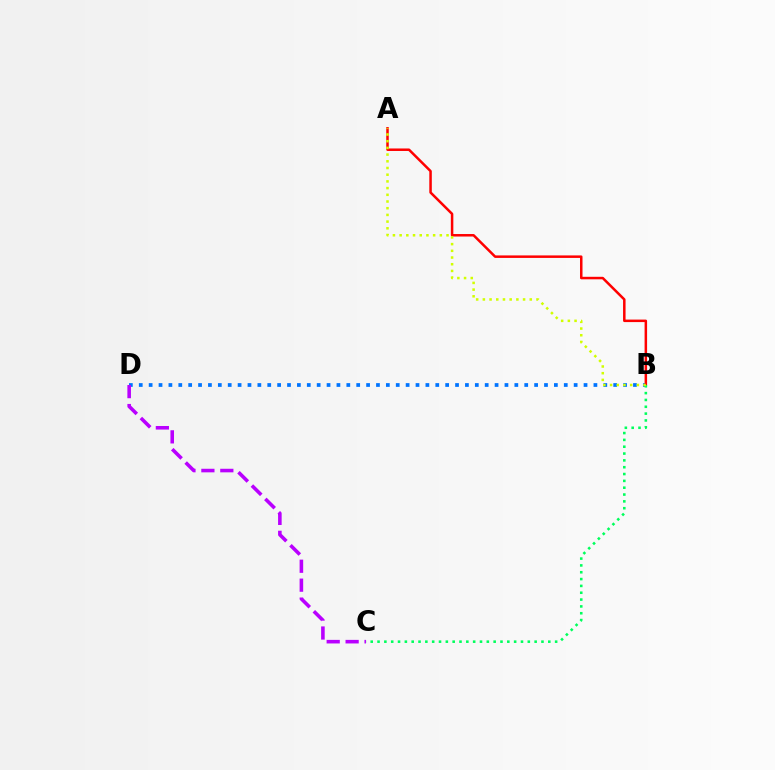{('B', 'D'): [{'color': '#0074ff', 'line_style': 'dotted', 'thickness': 2.69}], ('A', 'B'): [{'color': '#ff0000', 'line_style': 'solid', 'thickness': 1.8}, {'color': '#d1ff00', 'line_style': 'dotted', 'thickness': 1.82}], ('B', 'C'): [{'color': '#00ff5c', 'line_style': 'dotted', 'thickness': 1.86}], ('C', 'D'): [{'color': '#b900ff', 'line_style': 'dashed', 'thickness': 2.57}]}